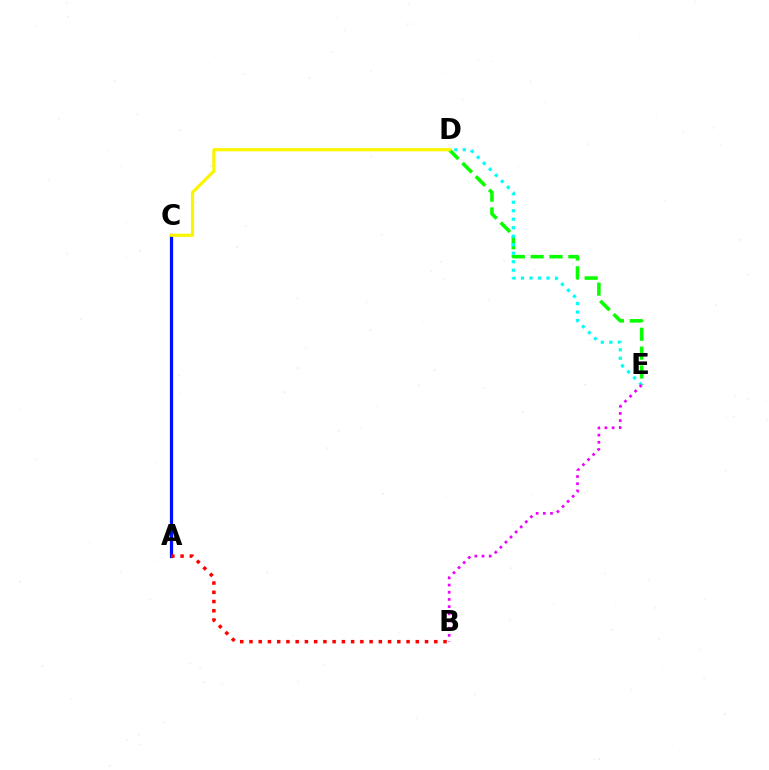{('A', 'C'): [{'color': '#0010ff', 'line_style': 'solid', 'thickness': 2.32}], ('D', 'E'): [{'color': '#08ff00', 'line_style': 'dashed', 'thickness': 2.56}, {'color': '#00fff6', 'line_style': 'dotted', 'thickness': 2.31}], ('C', 'D'): [{'color': '#fcf500', 'line_style': 'solid', 'thickness': 2.32}], ('A', 'B'): [{'color': '#ff0000', 'line_style': 'dotted', 'thickness': 2.51}], ('B', 'E'): [{'color': '#ee00ff', 'line_style': 'dotted', 'thickness': 1.95}]}